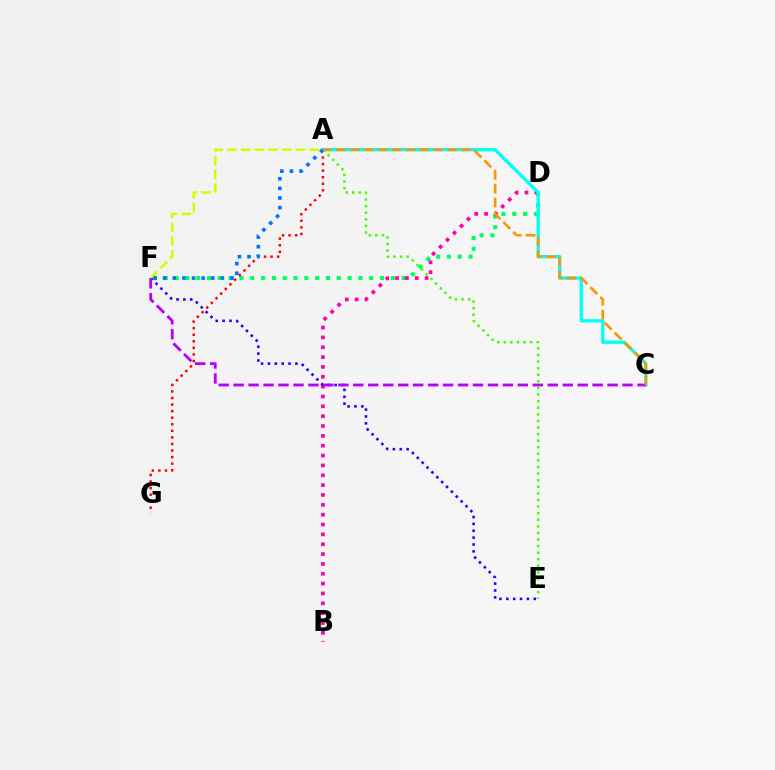{('D', 'F'): [{'color': '#00ff5c', 'line_style': 'dotted', 'thickness': 2.94}], ('A', 'G'): [{'color': '#ff0000', 'line_style': 'dotted', 'thickness': 1.78}], ('B', 'D'): [{'color': '#ff00ac', 'line_style': 'dotted', 'thickness': 2.68}], ('A', 'E'): [{'color': '#3dff00', 'line_style': 'dotted', 'thickness': 1.79}], ('E', 'F'): [{'color': '#2500ff', 'line_style': 'dotted', 'thickness': 1.87}], ('A', 'C'): [{'color': '#00fff6', 'line_style': 'solid', 'thickness': 2.38}, {'color': '#ff9400', 'line_style': 'dashed', 'thickness': 1.89}], ('A', 'F'): [{'color': '#d1ff00', 'line_style': 'dashed', 'thickness': 1.86}, {'color': '#0074ff', 'line_style': 'dotted', 'thickness': 2.61}], ('C', 'F'): [{'color': '#b900ff', 'line_style': 'dashed', 'thickness': 2.03}]}